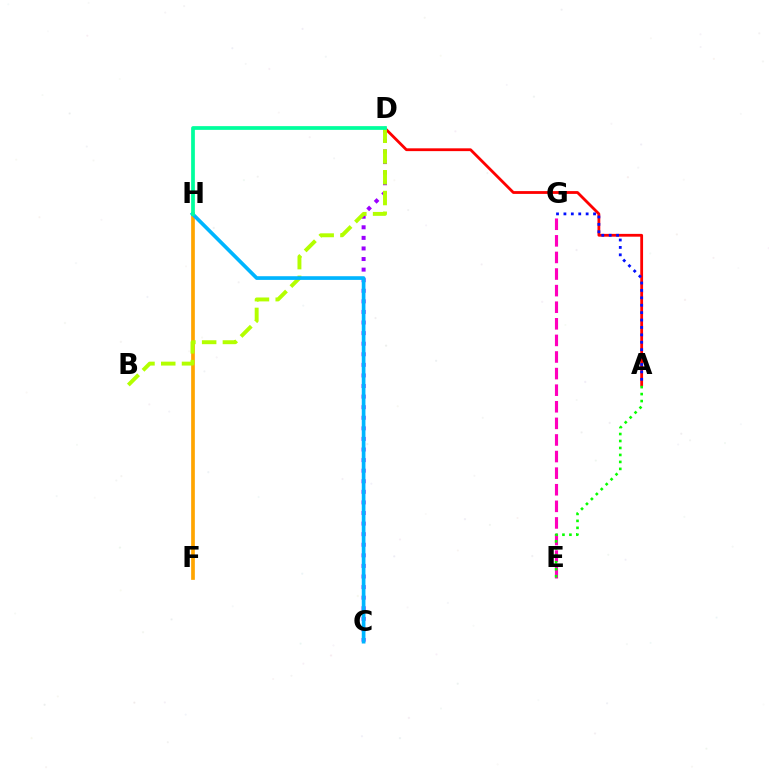{('A', 'D'): [{'color': '#ff0000', 'line_style': 'solid', 'thickness': 2.02}], ('C', 'D'): [{'color': '#9b00ff', 'line_style': 'dotted', 'thickness': 2.88}], ('E', 'G'): [{'color': '#ff00bd', 'line_style': 'dashed', 'thickness': 2.25}], ('A', 'E'): [{'color': '#08ff00', 'line_style': 'dotted', 'thickness': 1.89}], ('F', 'H'): [{'color': '#ffa500', 'line_style': 'solid', 'thickness': 2.66}], ('B', 'D'): [{'color': '#b3ff00', 'line_style': 'dashed', 'thickness': 2.82}], ('C', 'H'): [{'color': '#00b5ff', 'line_style': 'solid', 'thickness': 2.65}], ('D', 'H'): [{'color': '#00ff9d', 'line_style': 'solid', 'thickness': 2.69}], ('A', 'G'): [{'color': '#0010ff', 'line_style': 'dotted', 'thickness': 2.01}]}